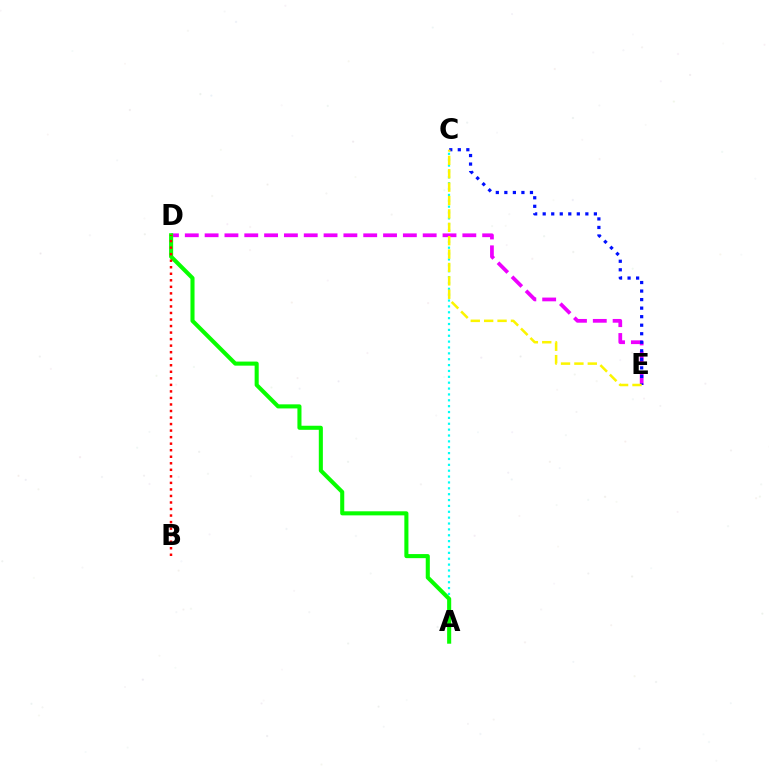{('A', 'C'): [{'color': '#00fff6', 'line_style': 'dotted', 'thickness': 1.59}], ('D', 'E'): [{'color': '#ee00ff', 'line_style': 'dashed', 'thickness': 2.69}], ('C', 'E'): [{'color': '#0010ff', 'line_style': 'dotted', 'thickness': 2.32}, {'color': '#fcf500', 'line_style': 'dashed', 'thickness': 1.82}], ('A', 'D'): [{'color': '#08ff00', 'line_style': 'solid', 'thickness': 2.93}], ('B', 'D'): [{'color': '#ff0000', 'line_style': 'dotted', 'thickness': 1.78}]}